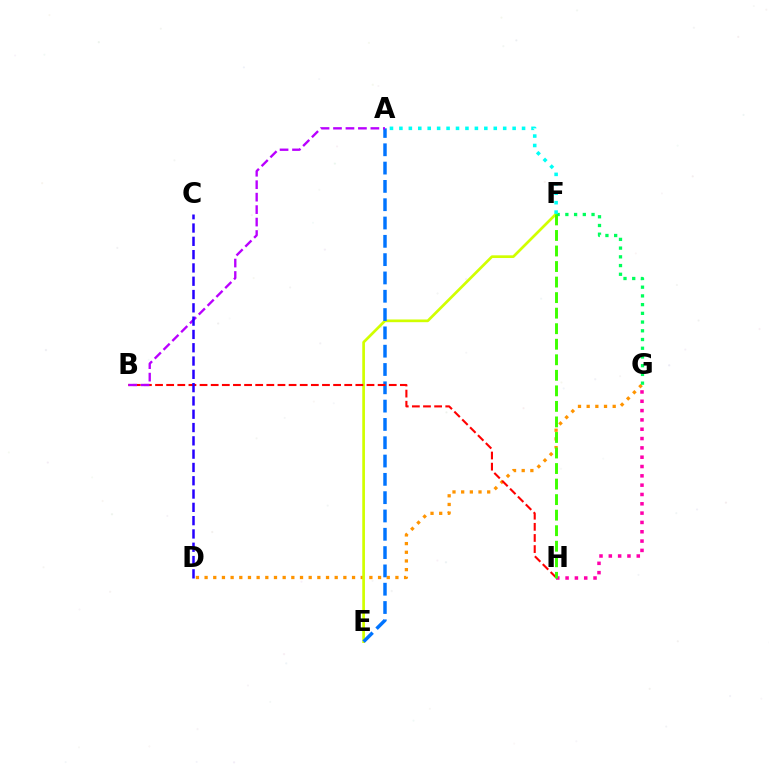{('D', 'G'): [{'color': '#ff9400', 'line_style': 'dotted', 'thickness': 2.36}], ('E', 'F'): [{'color': '#d1ff00', 'line_style': 'solid', 'thickness': 1.94}], ('A', 'E'): [{'color': '#0074ff', 'line_style': 'dashed', 'thickness': 2.49}], ('B', 'H'): [{'color': '#ff0000', 'line_style': 'dashed', 'thickness': 1.51}], ('A', 'B'): [{'color': '#b900ff', 'line_style': 'dashed', 'thickness': 1.69}], ('G', 'H'): [{'color': '#ff00ac', 'line_style': 'dotted', 'thickness': 2.53}], ('F', 'G'): [{'color': '#00ff5c', 'line_style': 'dotted', 'thickness': 2.37}], ('A', 'F'): [{'color': '#00fff6', 'line_style': 'dotted', 'thickness': 2.56}], ('C', 'D'): [{'color': '#2500ff', 'line_style': 'dashed', 'thickness': 1.81}], ('F', 'H'): [{'color': '#3dff00', 'line_style': 'dashed', 'thickness': 2.11}]}